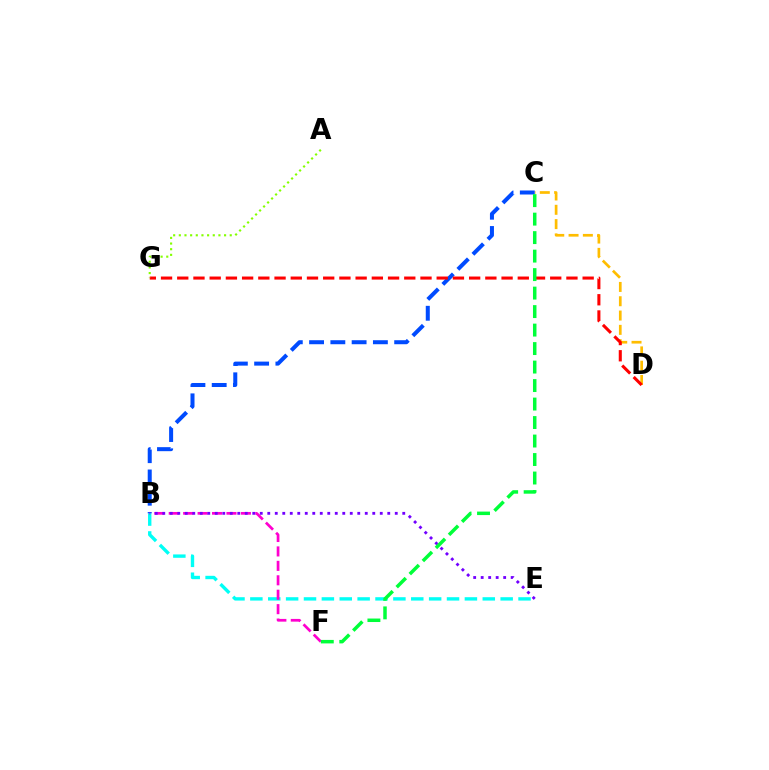{('C', 'D'): [{'color': '#ffbd00', 'line_style': 'dashed', 'thickness': 1.94}], ('B', 'E'): [{'color': '#00fff6', 'line_style': 'dashed', 'thickness': 2.43}, {'color': '#7200ff', 'line_style': 'dotted', 'thickness': 2.04}], ('B', 'C'): [{'color': '#004bff', 'line_style': 'dashed', 'thickness': 2.89}], ('B', 'F'): [{'color': '#ff00cf', 'line_style': 'dashed', 'thickness': 1.96}], ('D', 'G'): [{'color': '#ff0000', 'line_style': 'dashed', 'thickness': 2.2}], ('A', 'G'): [{'color': '#84ff00', 'line_style': 'dotted', 'thickness': 1.54}], ('C', 'F'): [{'color': '#00ff39', 'line_style': 'dashed', 'thickness': 2.51}]}